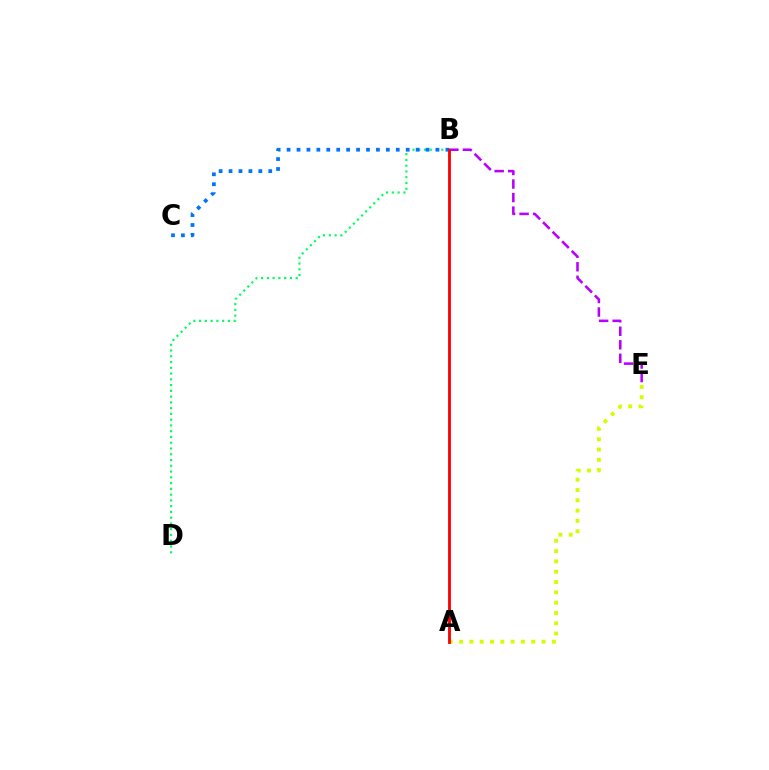{('B', 'D'): [{'color': '#00ff5c', 'line_style': 'dotted', 'thickness': 1.57}], ('B', 'C'): [{'color': '#0074ff', 'line_style': 'dotted', 'thickness': 2.7}], ('B', 'E'): [{'color': '#b900ff', 'line_style': 'dashed', 'thickness': 1.84}], ('A', 'E'): [{'color': '#d1ff00', 'line_style': 'dotted', 'thickness': 2.8}], ('A', 'B'): [{'color': '#ff0000', 'line_style': 'solid', 'thickness': 2.04}]}